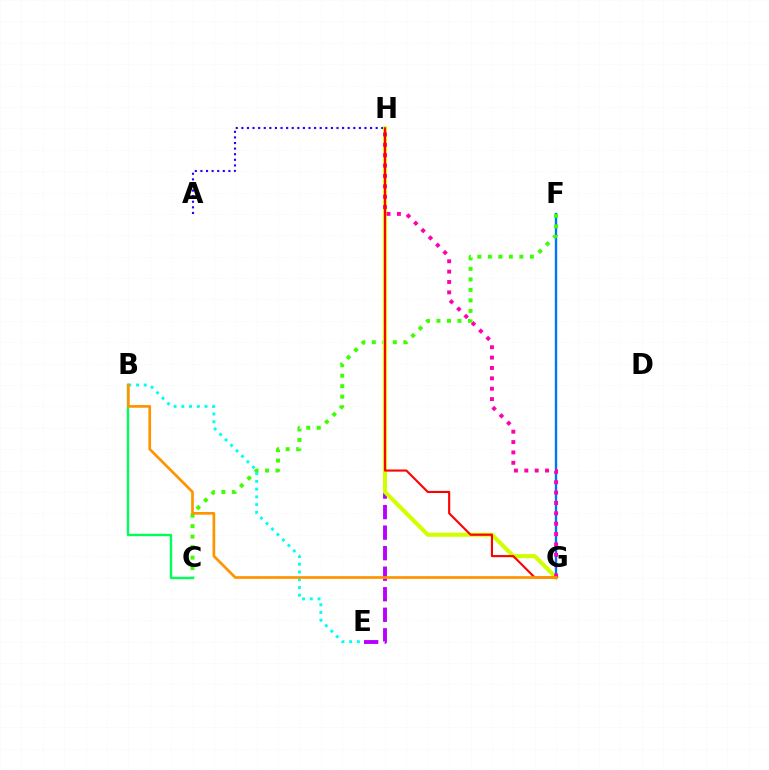{('F', 'G'): [{'color': '#0074ff', 'line_style': 'solid', 'thickness': 1.71}], ('C', 'F'): [{'color': '#3dff00', 'line_style': 'dotted', 'thickness': 2.85}], ('E', 'H'): [{'color': '#b900ff', 'line_style': 'dashed', 'thickness': 2.79}], ('B', 'C'): [{'color': '#00ff5c', 'line_style': 'solid', 'thickness': 1.73}], ('B', 'E'): [{'color': '#00fff6', 'line_style': 'dotted', 'thickness': 2.1}], ('A', 'H'): [{'color': '#2500ff', 'line_style': 'dotted', 'thickness': 1.52}], ('G', 'H'): [{'color': '#d1ff00', 'line_style': 'solid', 'thickness': 2.97}, {'color': '#ff00ac', 'line_style': 'dotted', 'thickness': 2.82}, {'color': '#ff0000', 'line_style': 'solid', 'thickness': 1.52}], ('B', 'G'): [{'color': '#ff9400', 'line_style': 'solid', 'thickness': 1.95}]}